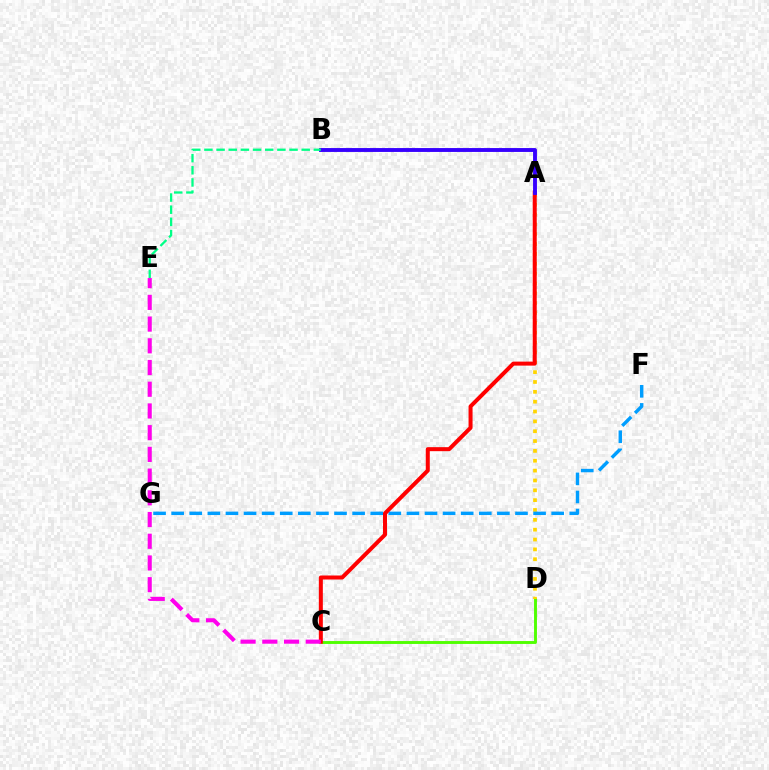{('C', 'D'): [{'color': '#4fff00', 'line_style': 'solid', 'thickness': 2.09}], ('A', 'D'): [{'color': '#ffd500', 'line_style': 'dotted', 'thickness': 2.68}], ('F', 'G'): [{'color': '#009eff', 'line_style': 'dashed', 'thickness': 2.46}], ('A', 'C'): [{'color': '#ff0000', 'line_style': 'solid', 'thickness': 2.89}], ('A', 'B'): [{'color': '#3700ff', 'line_style': 'solid', 'thickness': 2.79}], ('B', 'E'): [{'color': '#00ff86', 'line_style': 'dashed', 'thickness': 1.65}], ('C', 'E'): [{'color': '#ff00ed', 'line_style': 'dashed', 'thickness': 2.95}]}